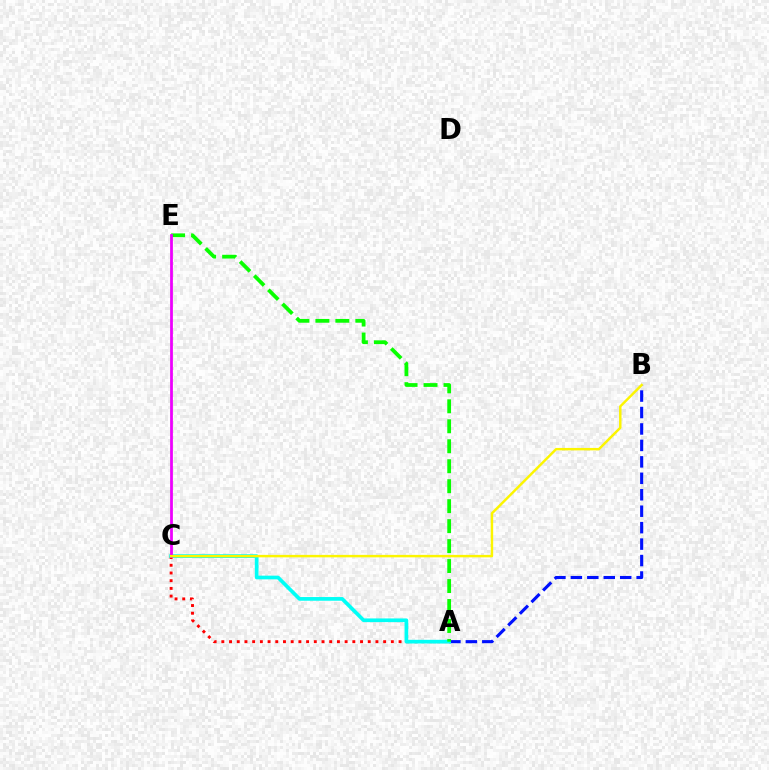{('A', 'B'): [{'color': '#0010ff', 'line_style': 'dashed', 'thickness': 2.23}], ('A', 'C'): [{'color': '#ff0000', 'line_style': 'dotted', 'thickness': 2.09}, {'color': '#00fff6', 'line_style': 'solid', 'thickness': 2.66}], ('A', 'E'): [{'color': '#08ff00', 'line_style': 'dashed', 'thickness': 2.71}], ('C', 'E'): [{'color': '#ee00ff', 'line_style': 'solid', 'thickness': 2.0}], ('B', 'C'): [{'color': '#fcf500', 'line_style': 'solid', 'thickness': 1.77}]}